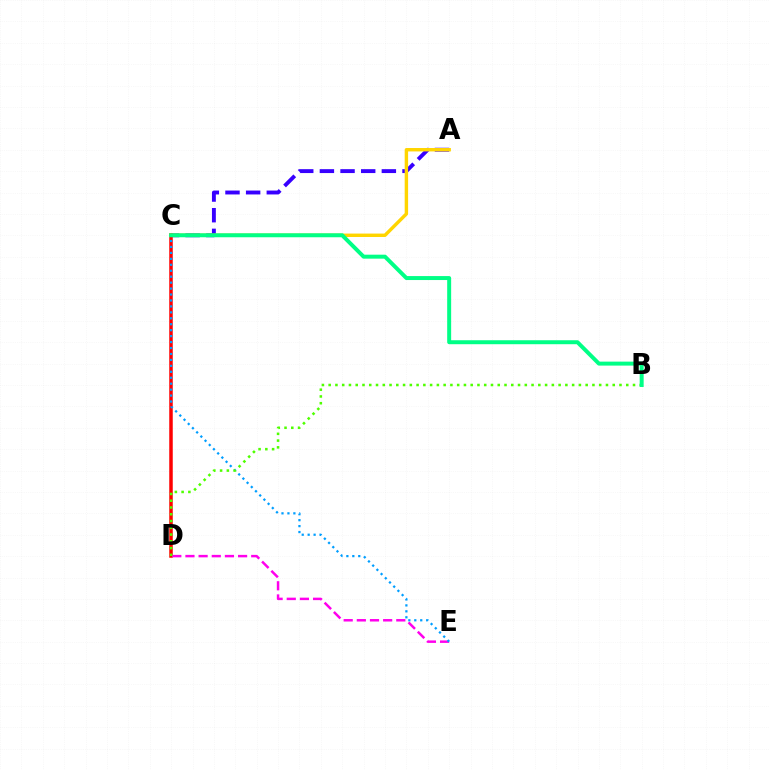{('A', 'C'): [{'color': '#3700ff', 'line_style': 'dashed', 'thickness': 2.81}, {'color': '#ffd500', 'line_style': 'solid', 'thickness': 2.46}], ('C', 'D'): [{'color': '#ff0000', 'line_style': 'solid', 'thickness': 2.52}], ('D', 'E'): [{'color': '#ff00ed', 'line_style': 'dashed', 'thickness': 1.79}], ('C', 'E'): [{'color': '#009eff', 'line_style': 'dotted', 'thickness': 1.62}], ('B', 'D'): [{'color': '#4fff00', 'line_style': 'dotted', 'thickness': 1.84}], ('B', 'C'): [{'color': '#00ff86', 'line_style': 'solid', 'thickness': 2.86}]}